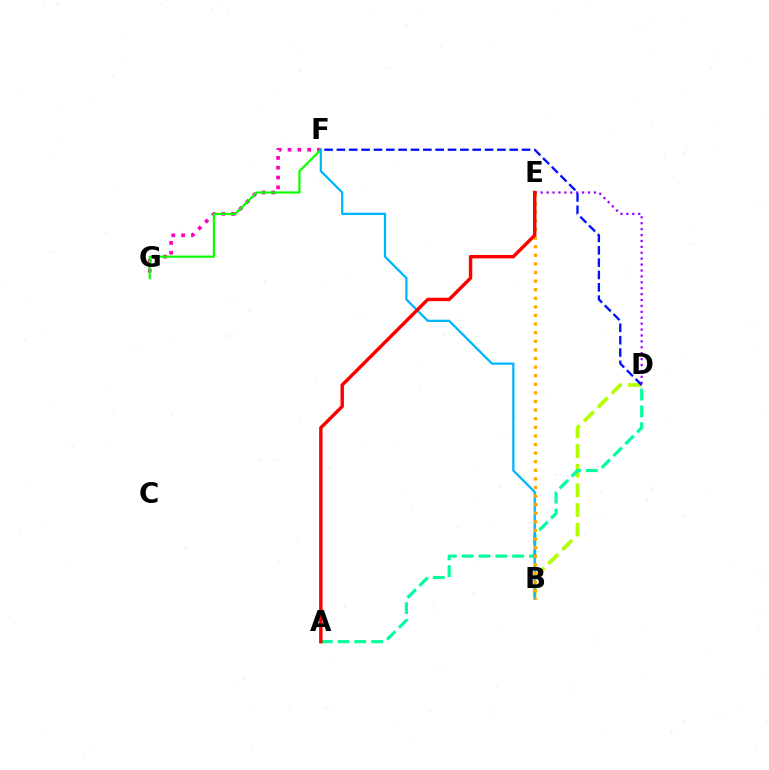{('F', 'G'): [{'color': '#ff00bd', 'line_style': 'dotted', 'thickness': 2.67}, {'color': '#08ff00', 'line_style': 'solid', 'thickness': 1.57}], ('D', 'E'): [{'color': '#9b00ff', 'line_style': 'dotted', 'thickness': 1.6}], ('B', 'D'): [{'color': '#b3ff00', 'line_style': 'dashed', 'thickness': 2.67}], ('A', 'D'): [{'color': '#00ff9d', 'line_style': 'dashed', 'thickness': 2.28}], ('B', 'F'): [{'color': '#00b5ff', 'line_style': 'solid', 'thickness': 1.63}], ('B', 'E'): [{'color': '#ffa500', 'line_style': 'dotted', 'thickness': 2.34}], ('A', 'E'): [{'color': '#ff0000', 'line_style': 'solid', 'thickness': 2.47}], ('D', 'F'): [{'color': '#0010ff', 'line_style': 'dashed', 'thickness': 1.68}]}